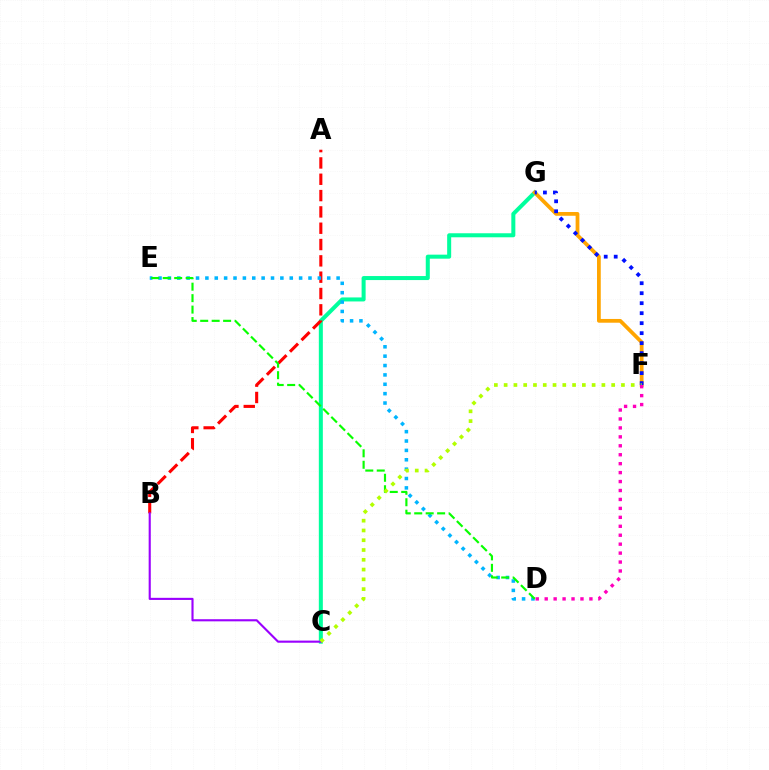{('C', 'G'): [{'color': '#00ff9d', 'line_style': 'solid', 'thickness': 2.89}], ('F', 'G'): [{'color': '#ffa500', 'line_style': 'solid', 'thickness': 2.7}, {'color': '#0010ff', 'line_style': 'dotted', 'thickness': 2.71}], ('A', 'B'): [{'color': '#ff0000', 'line_style': 'dashed', 'thickness': 2.22}], ('B', 'C'): [{'color': '#9b00ff', 'line_style': 'solid', 'thickness': 1.53}], ('D', 'E'): [{'color': '#00b5ff', 'line_style': 'dotted', 'thickness': 2.55}, {'color': '#08ff00', 'line_style': 'dashed', 'thickness': 1.56}], ('C', 'F'): [{'color': '#b3ff00', 'line_style': 'dotted', 'thickness': 2.66}], ('D', 'F'): [{'color': '#ff00bd', 'line_style': 'dotted', 'thickness': 2.43}]}